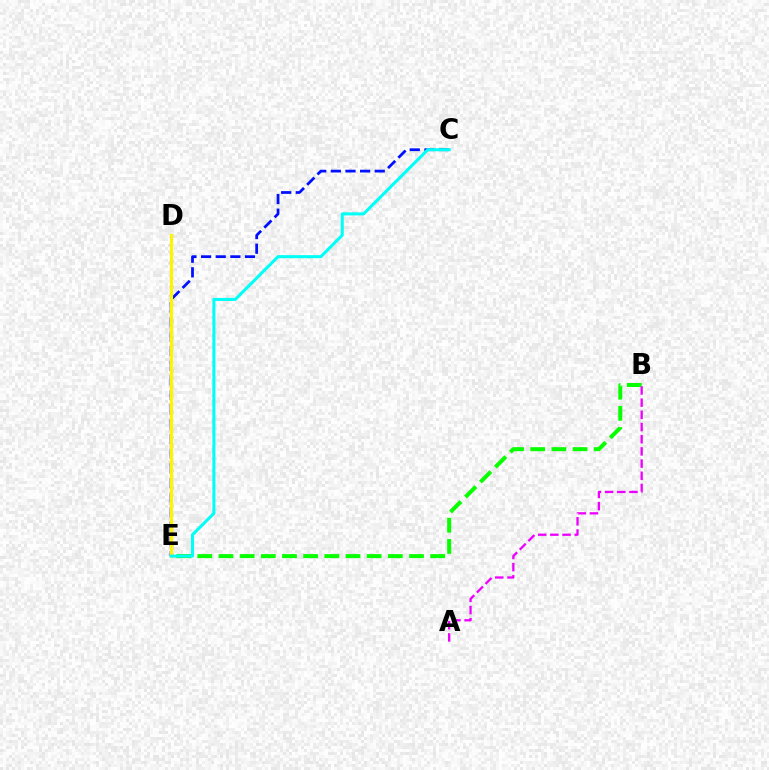{('B', 'E'): [{'color': '#08ff00', 'line_style': 'dashed', 'thickness': 2.88}], ('D', 'E'): [{'color': '#ff0000', 'line_style': 'dotted', 'thickness': 2.28}, {'color': '#fcf500', 'line_style': 'solid', 'thickness': 2.25}], ('C', 'E'): [{'color': '#0010ff', 'line_style': 'dashed', 'thickness': 1.99}, {'color': '#00fff6', 'line_style': 'solid', 'thickness': 2.2}], ('A', 'B'): [{'color': '#ee00ff', 'line_style': 'dashed', 'thickness': 1.66}]}